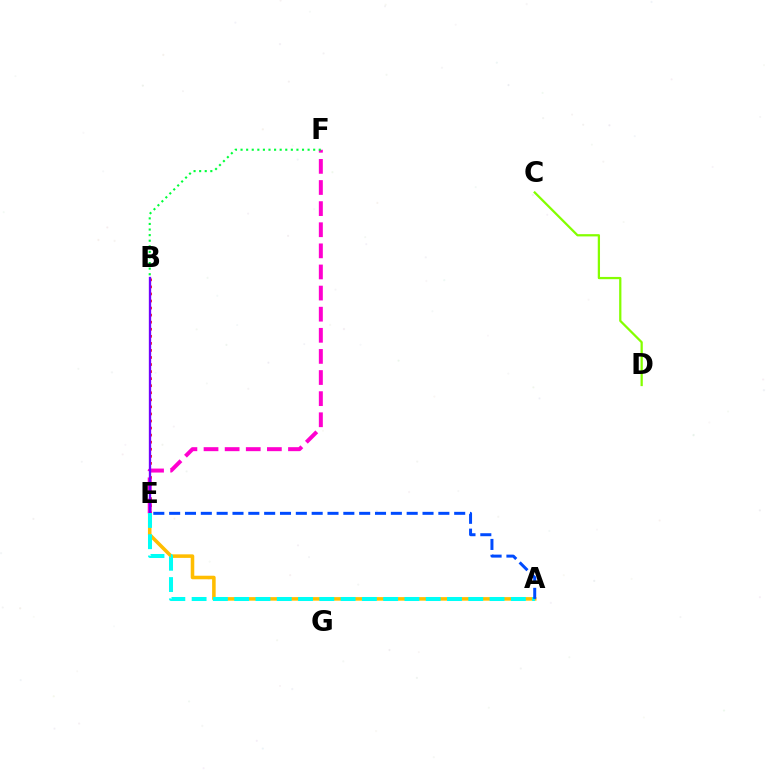{('A', 'E'): [{'color': '#ffbd00', 'line_style': 'solid', 'thickness': 2.55}, {'color': '#00fff6', 'line_style': 'dashed', 'thickness': 2.89}, {'color': '#004bff', 'line_style': 'dashed', 'thickness': 2.15}], ('B', 'E'): [{'color': '#ff0000', 'line_style': 'dotted', 'thickness': 1.92}, {'color': '#7200ff', 'line_style': 'solid', 'thickness': 1.68}], ('E', 'F'): [{'color': '#ff00cf', 'line_style': 'dashed', 'thickness': 2.87}], ('C', 'D'): [{'color': '#84ff00', 'line_style': 'solid', 'thickness': 1.62}], ('B', 'F'): [{'color': '#00ff39', 'line_style': 'dotted', 'thickness': 1.52}]}